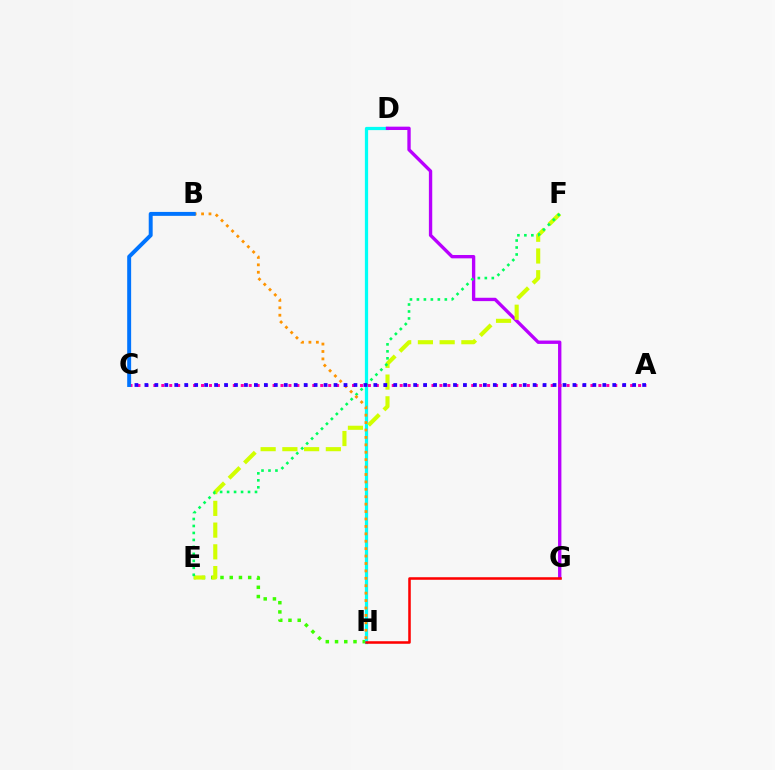{('E', 'H'): [{'color': '#3dff00', 'line_style': 'dotted', 'thickness': 2.51}], ('D', 'H'): [{'color': '#00fff6', 'line_style': 'solid', 'thickness': 2.33}], ('D', 'G'): [{'color': '#b900ff', 'line_style': 'solid', 'thickness': 2.41}], ('G', 'H'): [{'color': '#ff0000', 'line_style': 'solid', 'thickness': 1.83}], ('E', 'F'): [{'color': '#d1ff00', 'line_style': 'dashed', 'thickness': 2.95}, {'color': '#00ff5c', 'line_style': 'dotted', 'thickness': 1.9}], ('B', 'H'): [{'color': '#ff9400', 'line_style': 'dotted', 'thickness': 2.02}], ('A', 'C'): [{'color': '#ff00ac', 'line_style': 'dotted', 'thickness': 2.16}, {'color': '#2500ff', 'line_style': 'dotted', 'thickness': 2.7}], ('B', 'C'): [{'color': '#0074ff', 'line_style': 'solid', 'thickness': 2.84}]}